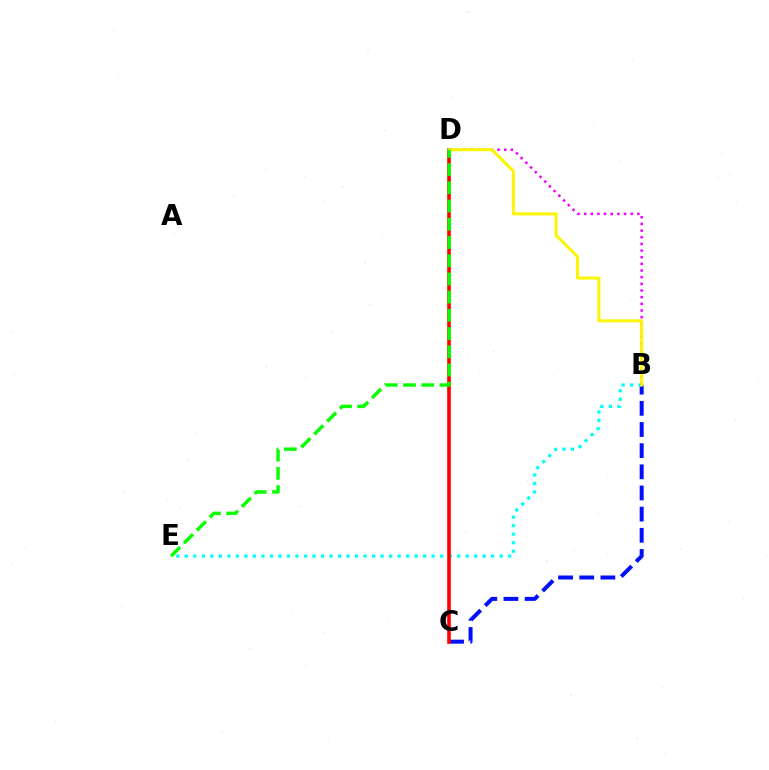{('B', 'C'): [{'color': '#0010ff', 'line_style': 'dashed', 'thickness': 2.87}], ('B', 'E'): [{'color': '#00fff6', 'line_style': 'dotted', 'thickness': 2.31}], ('B', 'D'): [{'color': '#ee00ff', 'line_style': 'dotted', 'thickness': 1.81}, {'color': '#fcf500', 'line_style': 'solid', 'thickness': 2.16}], ('C', 'D'): [{'color': '#ff0000', 'line_style': 'solid', 'thickness': 2.6}], ('D', 'E'): [{'color': '#08ff00', 'line_style': 'dashed', 'thickness': 2.48}]}